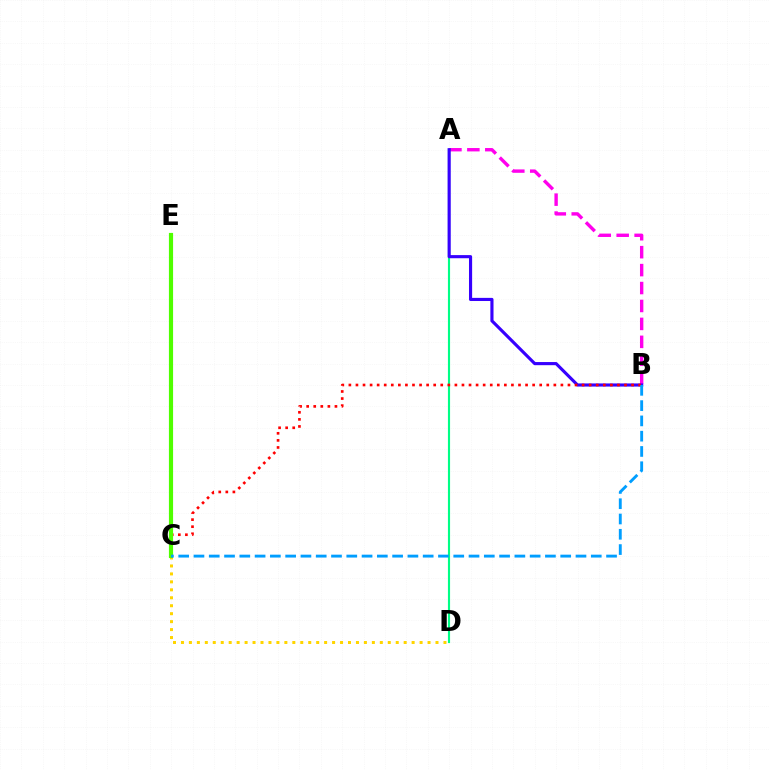{('A', 'B'): [{'color': '#ff00ed', 'line_style': 'dashed', 'thickness': 2.44}, {'color': '#3700ff', 'line_style': 'solid', 'thickness': 2.26}], ('C', 'D'): [{'color': '#ffd500', 'line_style': 'dotted', 'thickness': 2.16}], ('A', 'D'): [{'color': '#00ff86', 'line_style': 'solid', 'thickness': 1.54}], ('B', 'C'): [{'color': '#ff0000', 'line_style': 'dotted', 'thickness': 1.92}, {'color': '#009eff', 'line_style': 'dashed', 'thickness': 2.08}], ('C', 'E'): [{'color': '#4fff00', 'line_style': 'solid', 'thickness': 3.0}]}